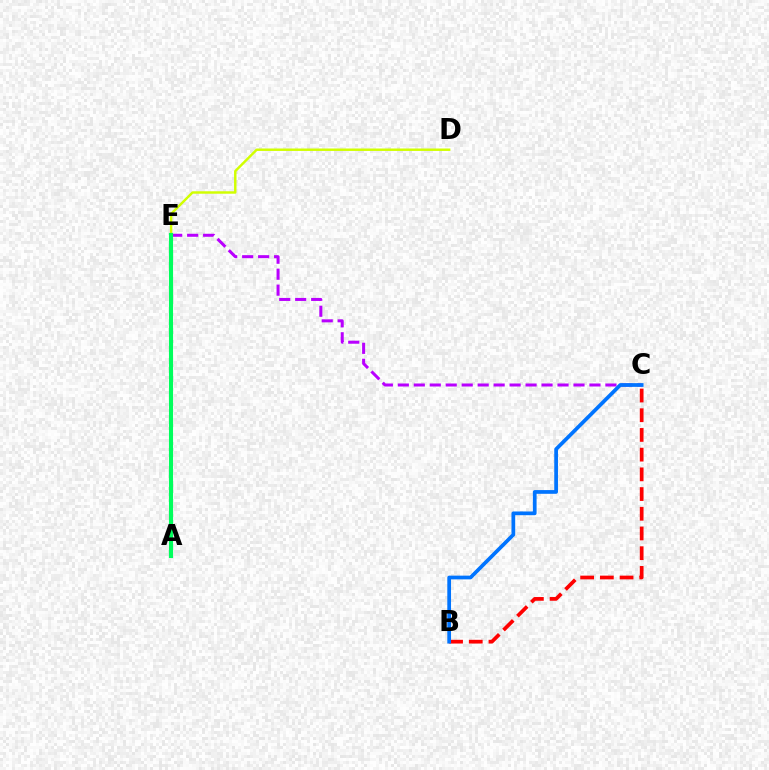{('C', 'E'): [{'color': '#b900ff', 'line_style': 'dashed', 'thickness': 2.17}], ('B', 'C'): [{'color': '#ff0000', 'line_style': 'dashed', 'thickness': 2.68}, {'color': '#0074ff', 'line_style': 'solid', 'thickness': 2.68}], ('D', 'E'): [{'color': '#d1ff00', 'line_style': 'solid', 'thickness': 1.76}], ('A', 'E'): [{'color': '#00ff5c', 'line_style': 'solid', 'thickness': 2.97}]}